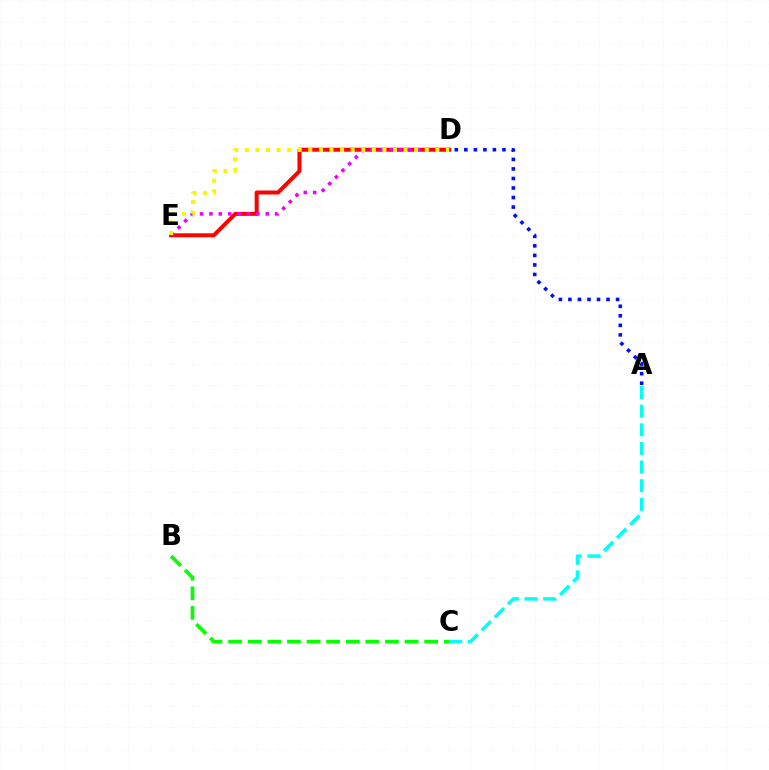{('D', 'E'): [{'color': '#ff0000', 'line_style': 'solid', 'thickness': 2.86}, {'color': '#ee00ff', 'line_style': 'dotted', 'thickness': 2.55}, {'color': '#fcf500', 'line_style': 'dotted', 'thickness': 2.88}], ('B', 'C'): [{'color': '#08ff00', 'line_style': 'dashed', 'thickness': 2.66}], ('A', 'D'): [{'color': '#0010ff', 'line_style': 'dotted', 'thickness': 2.59}], ('A', 'C'): [{'color': '#00fff6', 'line_style': 'dashed', 'thickness': 2.53}]}